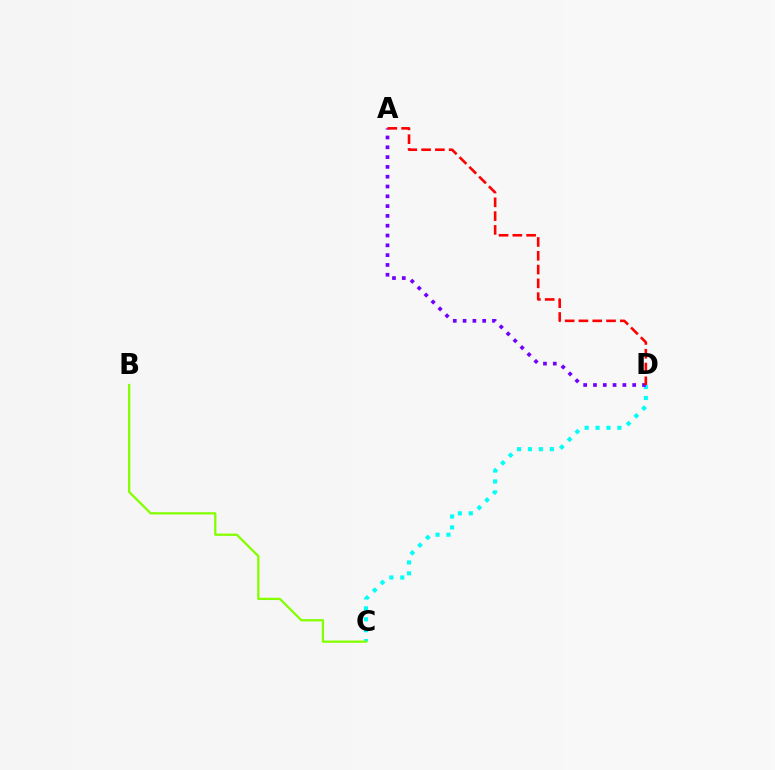{('C', 'D'): [{'color': '#00fff6', 'line_style': 'dotted', 'thickness': 2.97}], ('A', 'D'): [{'color': '#7200ff', 'line_style': 'dotted', 'thickness': 2.66}, {'color': '#ff0000', 'line_style': 'dashed', 'thickness': 1.87}], ('B', 'C'): [{'color': '#84ff00', 'line_style': 'solid', 'thickness': 1.64}]}